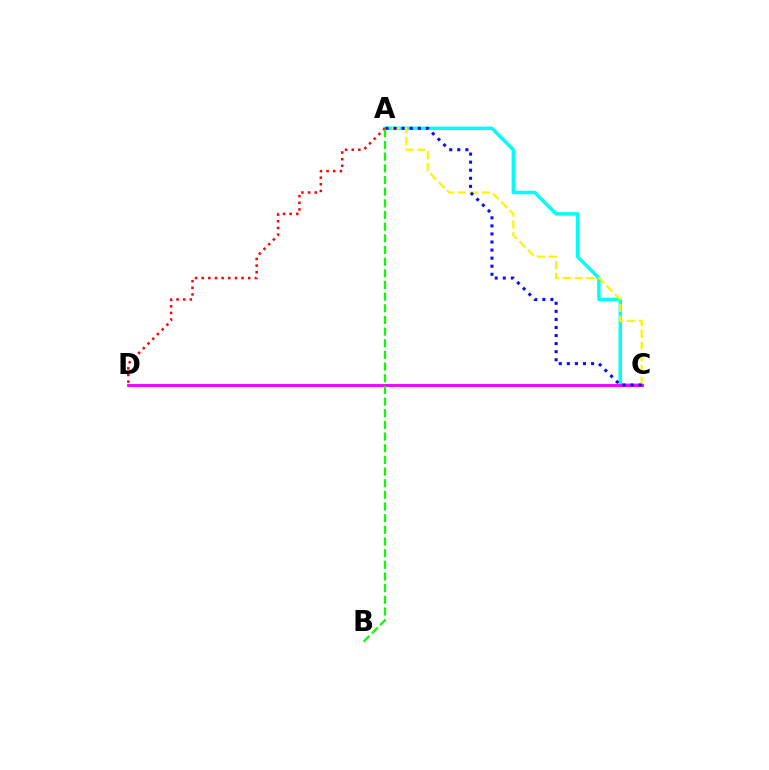{('A', 'C'): [{'color': '#00fff6', 'line_style': 'solid', 'thickness': 2.51}, {'color': '#fcf500', 'line_style': 'dashed', 'thickness': 1.6}, {'color': '#0010ff', 'line_style': 'dotted', 'thickness': 2.19}], ('C', 'D'): [{'color': '#ee00ff', 'line_style': 'solid', 'thickness': 2.04}], ('A', 'D'): [{'color': '#ff0000', 'line_style': 'dotted', 'thickness': 1.81}], ('A', 'B'): [{'color': '#08ff00', 'line_style': 'dashed', 'thickness': 1.58}]}